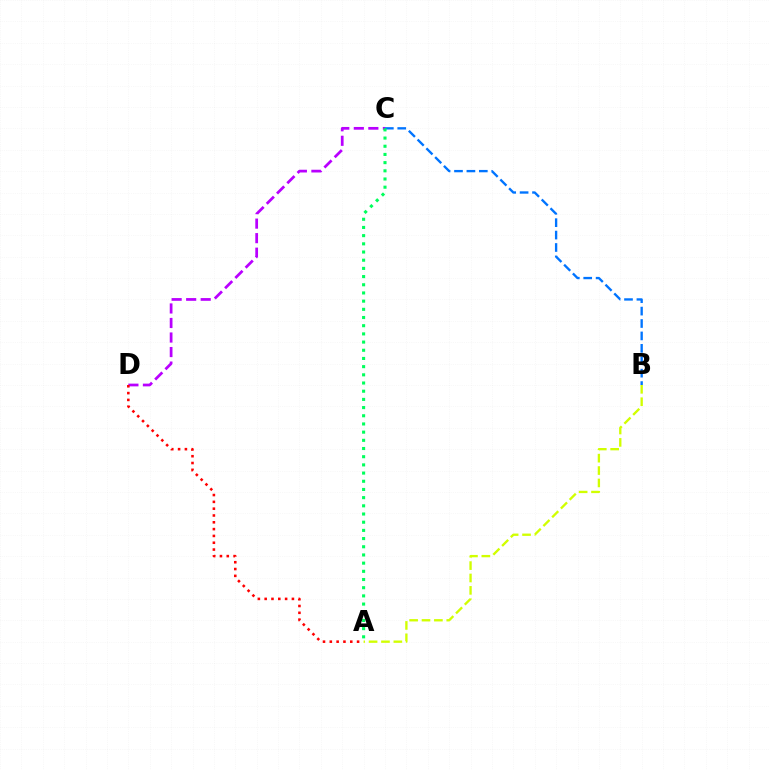{('C', 'D'): [{'color': '#b900ff', 'line_style': 'dashed', 'thickness': 1.97}], ('A', 'B'): [{'color': '#d1ff00', 'line_style': 'dashed', 'thickness': 1.68}], ('A', 'D'): [{'color': '#ff0000', 'line_style': 'dotted', 'thickness': 1.85}], ('B', 'C'): [{'color': '#0074ff', 'line_style': 'dashed', 'thickness': 1.69}], ('A', 'C'): [{'color': '#00ff5c', 'line_style': 'dotted', 'thickness': 2.22}]}